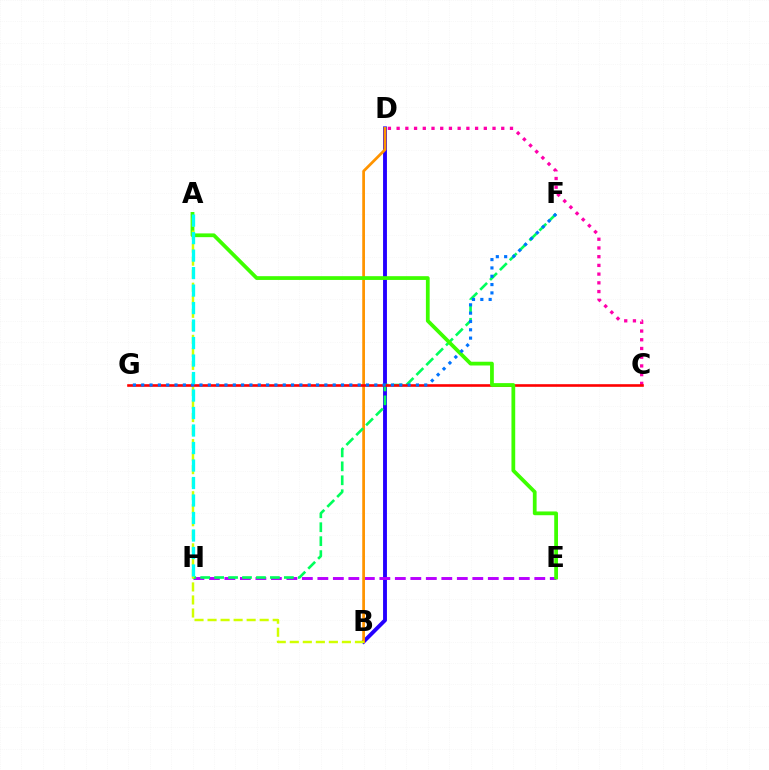{('B', 'D'): [{'color': '#2500ff', 'line_style': 'solid', 'thickness': 2.79}, {'color': '#ff9400', 'line_style': 'solid', 'thickness': 1.97}], ('C', 'D'): [{'color': '#ff00ac', 'line_style': 'dotted', 'thickness': 2.37}], ('E', 'H'): [{'color': '#b900ff', 'line_style': 'dashed', 'thickness': 2.1}], ('F', 'H'): [{'color': '#00ff5c', 'line_style': 'dashed', 'thickness': 1.89}], ('C', 'G'): [{'color': '#ff0000', 'line_style': 'solid', 'thickness': 1.88}], ('A', 'E'): [{'color': '#3dff00', 'line_style': 'solid', 'thickness': 2.71}], ('A', 'B'): [{'color': '#d1ff00', 'line_style': 'dashed', 'thickness': 1.77}], ('F', 'G'): [{'color': '#0074ff', 'line_style': 'dotted', 'thickness': 2.26}], ('A', 'H'): [{'color': '#00fff6', 'line_style': 'dashed', 'thickness': 2.38}]}